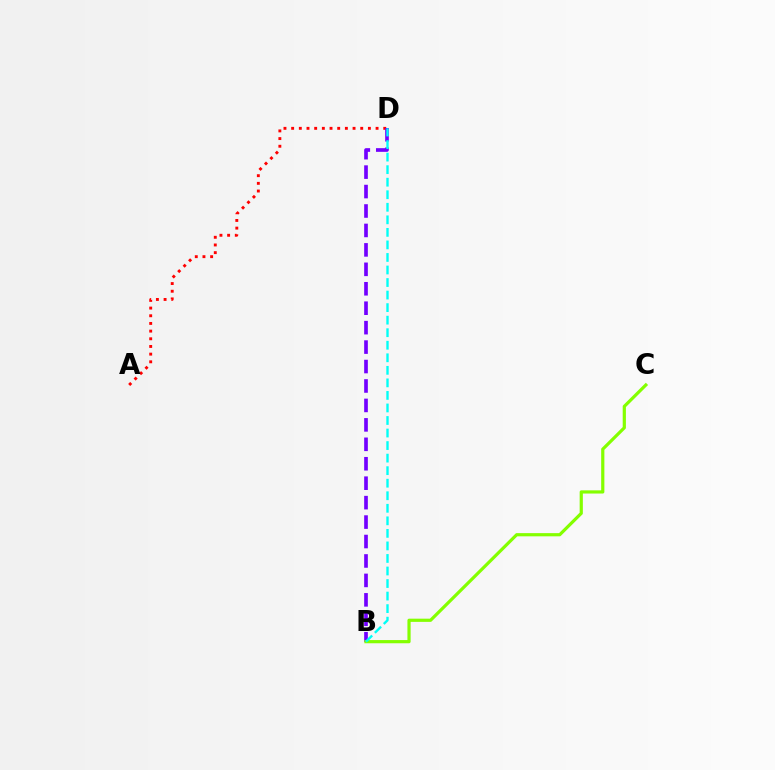{('A', 'D'): [{'color': '#ff0000', 'line_style': 'dotted', 'thickness': 2.09}], ('B', 'D'): [{'color': '#7200ff', 'line_style': 'dashed', 'thickness': 2.64}, {'color': '#00fff6', 'line_style': 'dashed', 'thickness': 1.7}], ('B', 'C'): [{'color': '#84ff00', 'line_style': 'solid', 'thickness': 2.3}]}